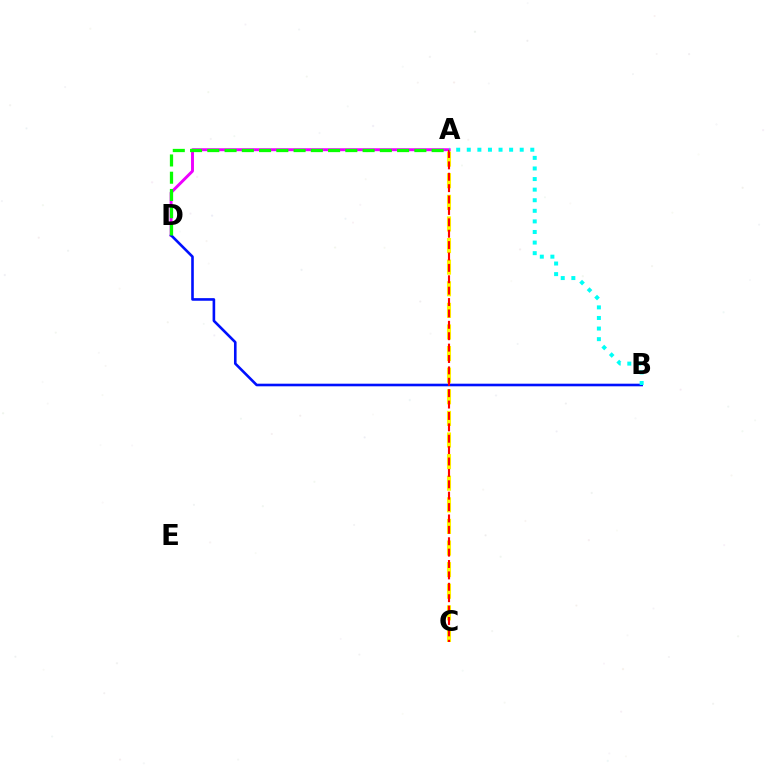{('A', 'D'): [{'color': '#ee00ff', 'line_style': 'solid', 'thickness': 2.1}, {'color': '#08ff00', 'line_style': 'dashed', 'thickness': 2.34}], ('B', 'D'): [{'color': '#0010ff', 'line_style': 'solid', 'thickness': 1.88}], ('A', 'C'): [{'color': '#fcf500', 'line_style': 'dashed', 'thickness': 2.94}, {'color': '#ff0000', 'line_style': 'dashed', 'thickness': 1.55}], ('A', 'B'): [{'color': '#00fff6', 'line_style': 'dotted', 'thickness': 2.88}]}